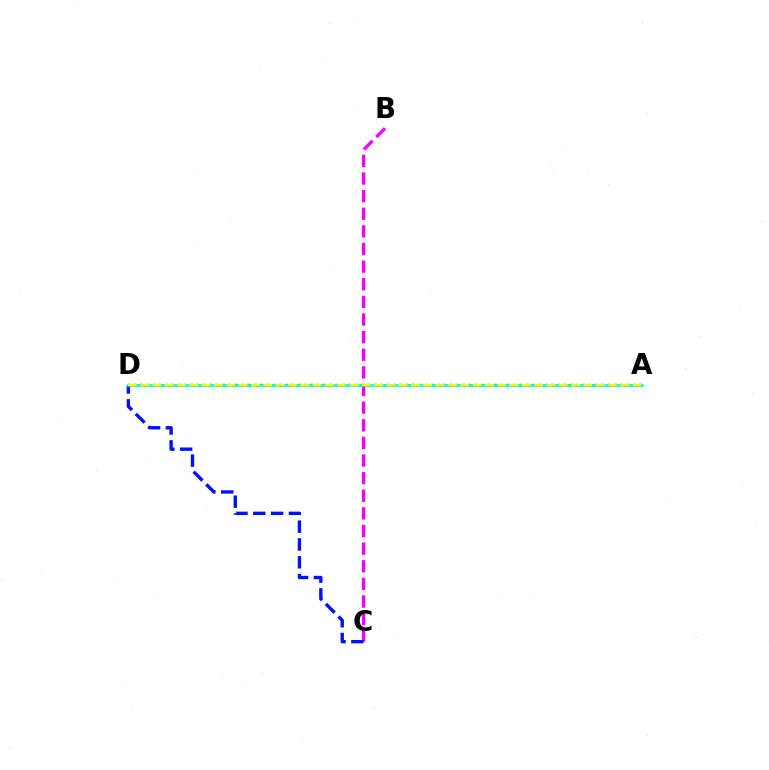{('A', 'D'): [{'color': '#ff0000', 'line_style': 'dotted', 'thickness': 1.72}, {'color': '#08ff00', 'line_style': 'dotted', 'thickness': 2.17}, {'color': '#00fff6', 'line_style': 'solid', 'thickness': 1.86}, {'color': '#fcf500', 'line_style': 'dashed', 'thickness': 1.67}], ('B', 'C'): [{'color': '#ee00ff', 'line_style': 'dashed', 'thickness': 2.39}], ('C', 'D'): [{'color': '#0010ff', 'line_style': 'dashed', 'thickness': 2.42}]}